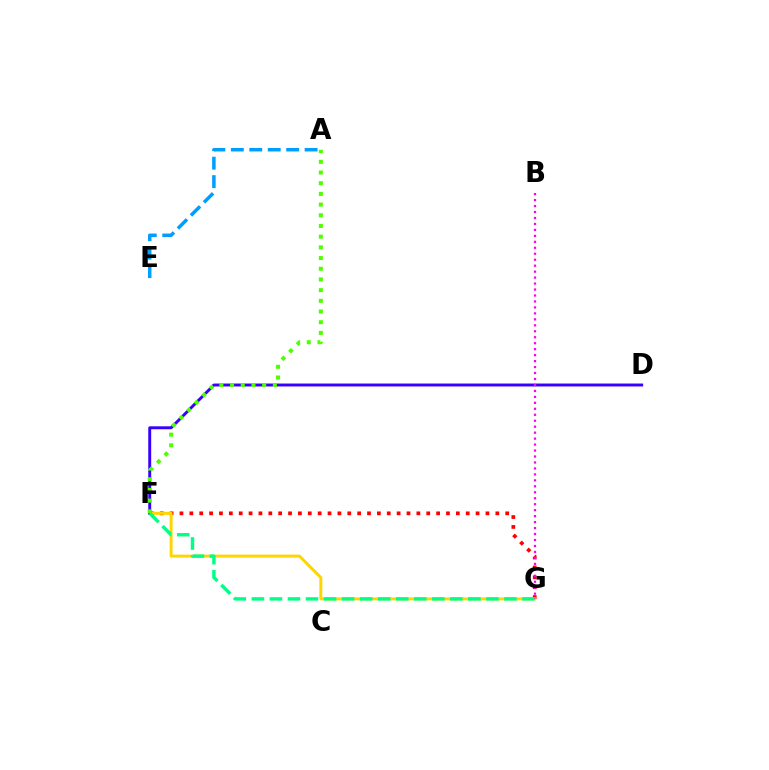{('F', 'G'): [{'color': '#ff0000', 'line_style': 'dotted', 'thickness': 2.68}, {'color': '#ffd500', 'line_style': 'solid', 'thickness': 2.14}, {'color': '#00ff86', 'line_style': 'dashed', 'thickness': 2.45}], ('A', 'E'): [{'color': '#009eff', 'line_style': 'dashed', 'thickness': 2.51}], ('D', 'F'): [{'color': '#3700ff', 'line_style': 'solid', 'thickness': 2.11}], ('B', 'G'): [{'color': '#ff00ed', 'line_style': 'dotted', 'thickness': 1.62}], ('A', 'F'): [{'color': '#4fff00', 'line_style': 'dotted', 'thickness': 2.91}]}